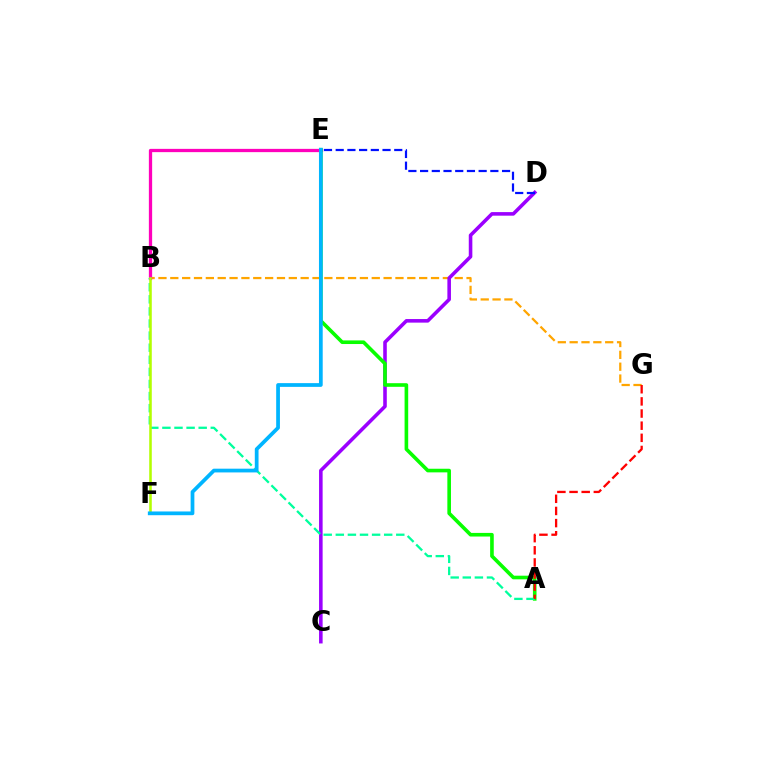{('B', 'G'): [{'color': '#ffa500', 'line_style': 'dashed', 'thickness': 1.61}], ('C', 'D'): [{'color': '#9b00ff', 'line_style': 'solid', 'thickness': 2.57}], ('B', 'E'): [{'color': '#ff00bd', 'line_style': 'solid', 'thickness': 2.36}], ('A', 'E'): [{'color': '#08ff00', 'line_style': 'solid', 'thickness': 2.61}], ('D', 'E'): [{'color': '#0010ff', 'line_style': 'dashed', 'thickness': 1.59}], ('A', 'B'): [{'color': '#00ff9d', 'line_style': 'dashed', 'thickness': 1.64}], ('B', 'F'): [{'color': '#b3ff00', 'line_style': 'solid', 'thickness': 1.84}], ('A', 'G'): [{'color': '#ff0000', 'line_style': 'dashed', 'thickness': 1.65}], ('E', 'F'): [{'color': '#00b5ff', 'line_style': 'solid', 'thickness': 2.69}]}